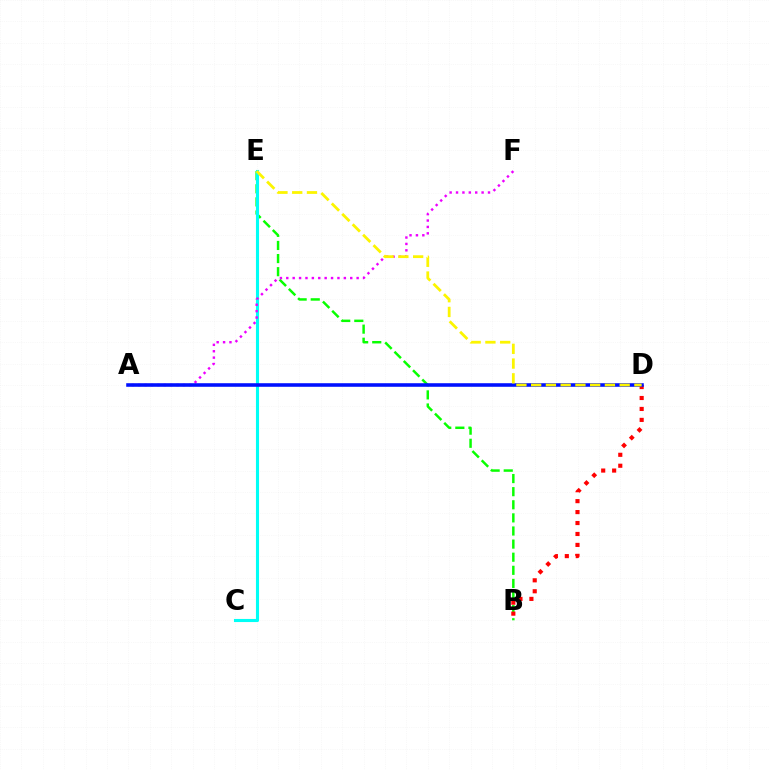{('B', 'E'): [{'color': '#08ff00', 'line_style': 'dashed', 'thickness': 1.78}], ('B', 'D'): [{'color': '#ff0000', 'line_style': 'dotted', 'thickness': 2.97}], ('C', 'E'): [{'color': '#00fff6', 'line_style': 'solid', 'thickness': 2.23}], ('A', 'F'): [{'color': '#ee00ff', 'line_style': 'dotted', 'thickness': 1.74}], ('A', 'D'): [{'color': '#0010ff', 'line_style': 'solid', 'thickness': 2.57}], ('D', 'E'): [{'color': '#fcf500', 'line_style': 'dashed', 'thickness': 2.0}]}